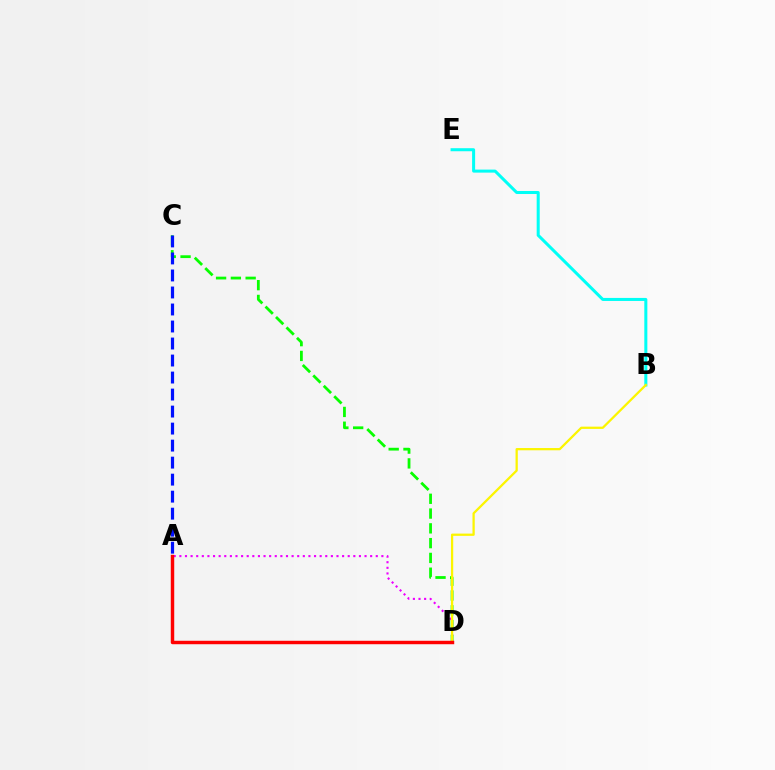{('B', 'E'): [{'color': '#00fff6', 'line_style': 'solid', 'thickness': 2.18}], ('C', 'D'): [{'color': '#08ff00', 'line_style': 'dashed', 'thickness': 2.01}], ('A', 'D'): [{'color': '#ee00ff', 'line_style': 'dotted', 'thickness': 1.52}, {'color': '#ff0000', 'line_style': 'solid', 'thickness': 2.48}], ('A', 'C'): [{'color': '#0010ff', 'line_style': 'dashed', 'thickness': 2.31}], ('B', 'D'): [{'color': '#fcf500', 'line_style': 'solid', 'thickness': 1.63}]}